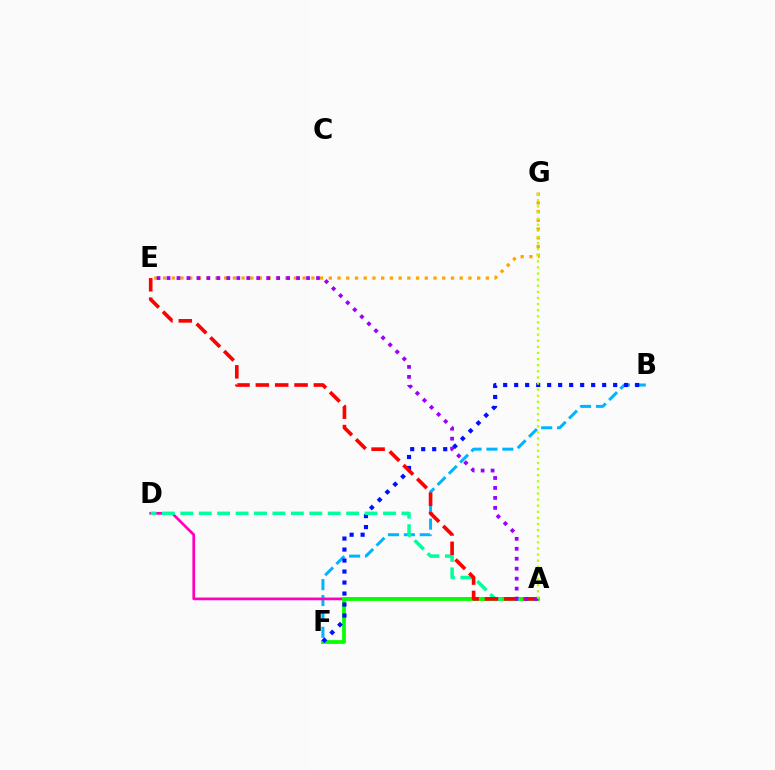{('B', 'F'): [{'color': '#00b5ff', 'line_style': 'dashed', 'thickness': 2.16}, {'color': '#0010ff', 'line_style': 'dotted', 'thickness': 2.99}], ('A', 'D'): [{'color': '#ff00bd', 'line_style': 'solid', 'thickness': 1.96}, {'color': '#00ff9d', 'line_style': 'dashed', 'thickness': 2.5}], ('A', 'F'): [{'color': '#08ff00', 'line_style': 'solid', 'thickness': 2.71}], ('E', 'G'): [{'color': '#ffa500', 'line_style': 'dotted', 'thickness': 2.37}], ('A', 'E'): [{'color': '#ff0000', 'line_style': 'dashed', 'thickness': 2.63}, {'color': '#9b00ff', 'line_style': 'dotted', 'thickness': 2.71}], ('A', 'G'): [{'color': '#b3ff00', 'line_style': 'dotted', 'thickness': 1.66}]}